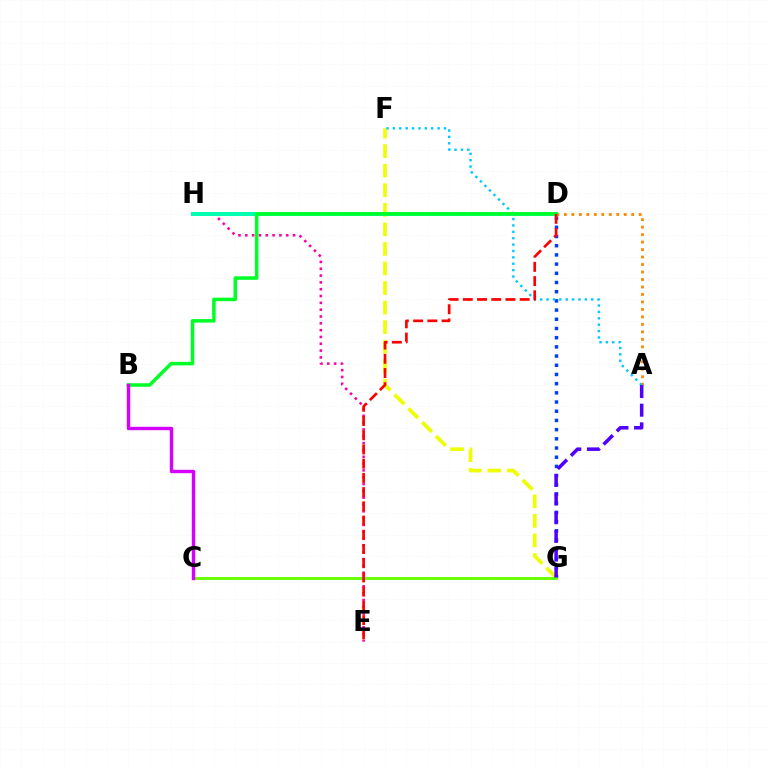{('A', 'D'): [{'color': '#ff8800', 'line_style': 'dotted', 'thickness': 2.03}], ('F', 'G'): [{'color': '#eeff00', 'line_style': 'dashed', 'thickness': 2.66}], ('D', 'G'): [{'color': '#003fff', 'line_style': 'dotted', 'thickness': 2.5}], ('E', 'H'): [{'color': '#ff00a0', 'line_style': 'dotted', 'thickness': 1.85}], ('C', 'G'): [{'color': '#66ff00', 'line_style': 'solid', 'thickness': 2.08}], ('A', 'F'): [{'color': '#00c7ff', 'line_style': 'dotted', 'thickness': 1.73}], ('D', 'H'): [{'color': '#00ffaf', 'line_style': 'solid', 'thickness': 2.89}], ('B', 'D'): [{'color': '#00ff27', 'line_style': 'solid', 'thickness': 2.53}], ('A', 'G'): [{'color': '#4f00ff', 'line_style': 'dashed', 'thickness': 2.54}], ('B', 'C'): [{'color': '#d600ff', 'line_style': 'solid', 'thickness': 2.44}], ('D', 'E'): [{'color': '#ff0000', 'line_style': 'dashed', 'thickness': 1.93}]}